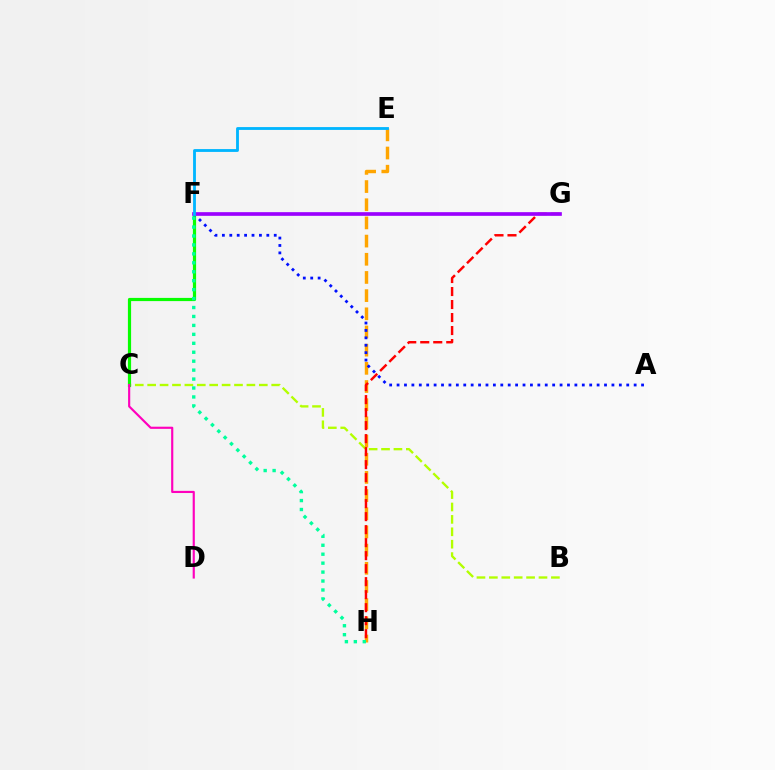{('E', 'H'): [{'color': '#ffa500', 'line_style': 'dashed', 'thickness': 2.47}], ('B', 'C'): [{'color': '#b3ff00', 'line_style': 'dashed', 'thickness': 1.69}], ('C', 'F'): [{'color': '#08ff00', 'line_style': 'solid', 'thickness': 2.3}], ('A', 'F'): [{'color': '#0010ff', 'line_style': 'dotted', 'thickness': 2.01}], ('G', 'H'): [{'color': '#ff0000', 'line_style': 'dashed', 'thickness': 1.77}], ('C', 'D'): [{'color': '#ff00bd', 'line_style': 'solid', 'thickness': 1.55}], ('F', 'H'): [{'color': '#00ff9d', 'line_style': 'dotted', 'thickness': 2.43}], ('F', 'G'): [{'color': '#9b00ff', 'line_style': 'solid', 'thickness': 2.64}], ('E', 'F'): [{'color': '#00b5ff', 'line_style': 'solid', 'thickness': 2.04}]}